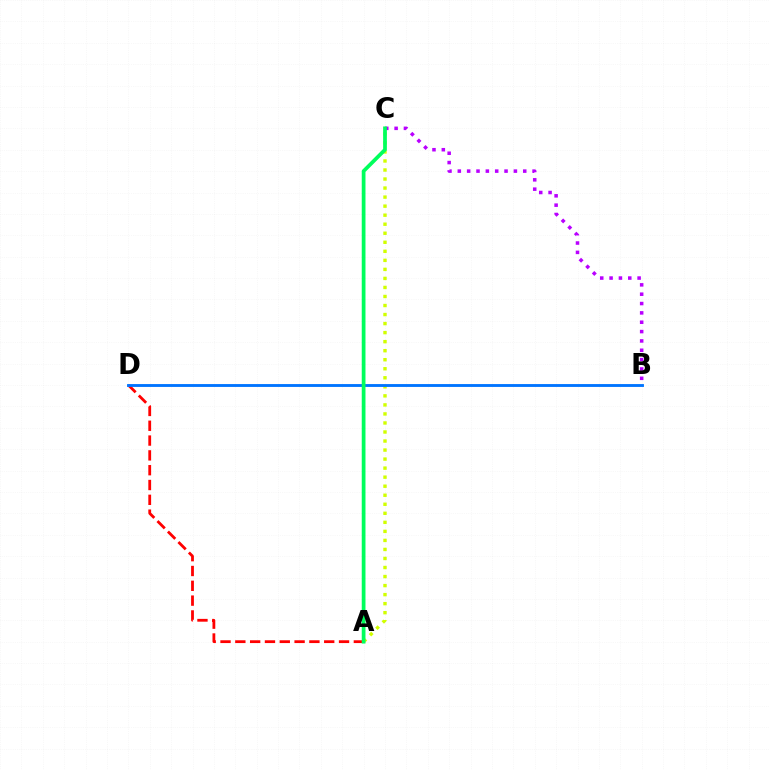{('A', 'D'): [{'color': '#ff0000', 'line_style': 'dashed', 'thickness': 2.01}], ('A', 'C'): [{'color': '#d1ff00', 'line_style': 'dotted', 'thickness': 2.45}, {'color': '#00ff5c', 'line_style': 'solid', 'thickness': 2.69}], ('B', 'D'): [{'color': '#0074ff', 'line_style': 'solid', 'thickness': 2.06}], ('B', 'C'): [{'color': '#b900ff', 'line_style': 'dotted', 'thickness': 2.54}]}